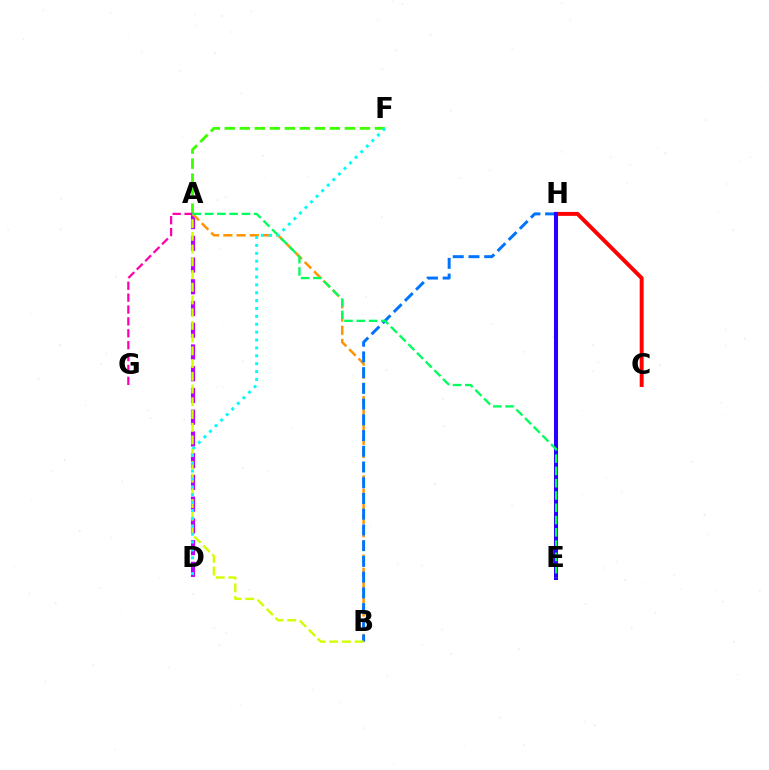{('A', 'D'): [{'color': '#b900ff', 'line_style': 'dashed', 'thickness': 2.95}], ('A', 'F'): [{'color': '#3dff00', 'line_style': 'dashed', 'thickness': 2.04}], ('A', 'B'): [{'color': '#ff9400', 'line_style': 'dashed', 'thickness': 1.79}, {'color': '#d1ff00', 'line_style': 'dashed', 'thickness': 1.73}], ('B', 'H'): [{'color': '#0074ff', 'line_style': 'dashed', 'thickness': 2.14}], ('C', 'H'): [{'color': '#ff0000', 'line_style': 'solid', 'thickness': 2.83}], ('E', 'H'): [{'color': '#2500ff', 'line_style': 'solid', 'thickness': 2.91}], ('A', 'G'): [{'color': '#ff00ac', 'line_style': 'dashed', 'thickness': 1.62}], ('A', 'E'): [{'color': '#00ff5c', 'line_style': 'dashed', 'thickness': 1.67}], ('D', 'F'): [{'color': '#00fff6', 'line_style': 'dotted', 'thickness': 2.14}]}